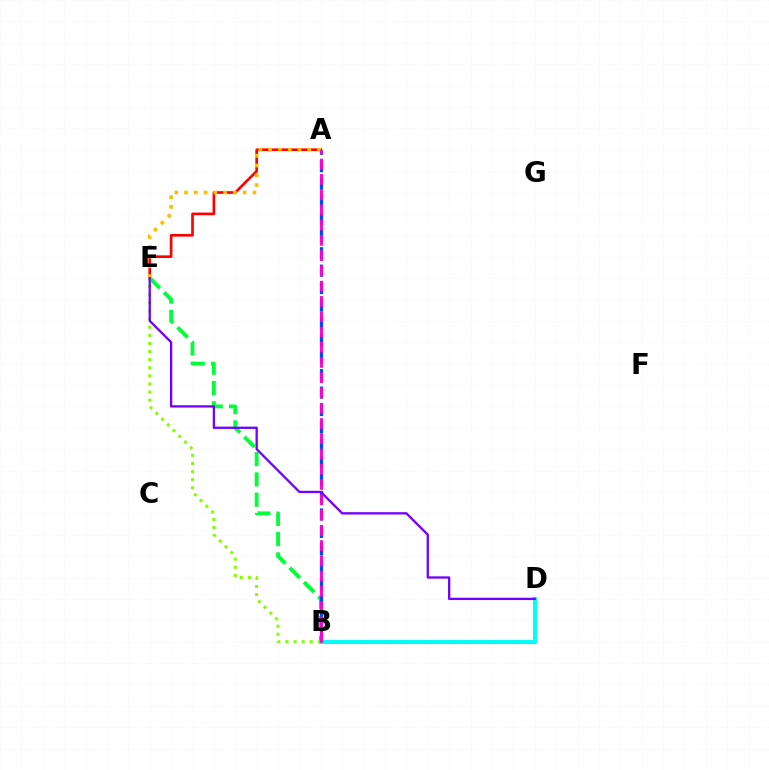{('A', 'E'): [{'color': '#ff0000', 'line_style': 'solid', 'thickness': 1.91}, {'color': '#ffbd00', 'line_style': 'dotted', 'thickness': 2.65}], ('B', 'D'): [{'color': '#00fff6', 'line_style': 'solid', 'thickness': 2.94}], ('B', 'E'): [{'color': '#00ff39', 'line_style': 'dashed', 'thickness': 2.75}, {'color': '#84ff00', 'line_style': 'dotted', 'thickness': 2.2}], ('A', 'B'): [{'color': '#004bff', 'line_style': 'dashed', 'thickness': 2.37}, {'color': '#ff00cf', 'line_style': 'dashed', 'thickness': 2.07}], ('D', 'E'): [{'color': '#7200ff', 'line_style': 'solid', 'thickness': 1.65}]}